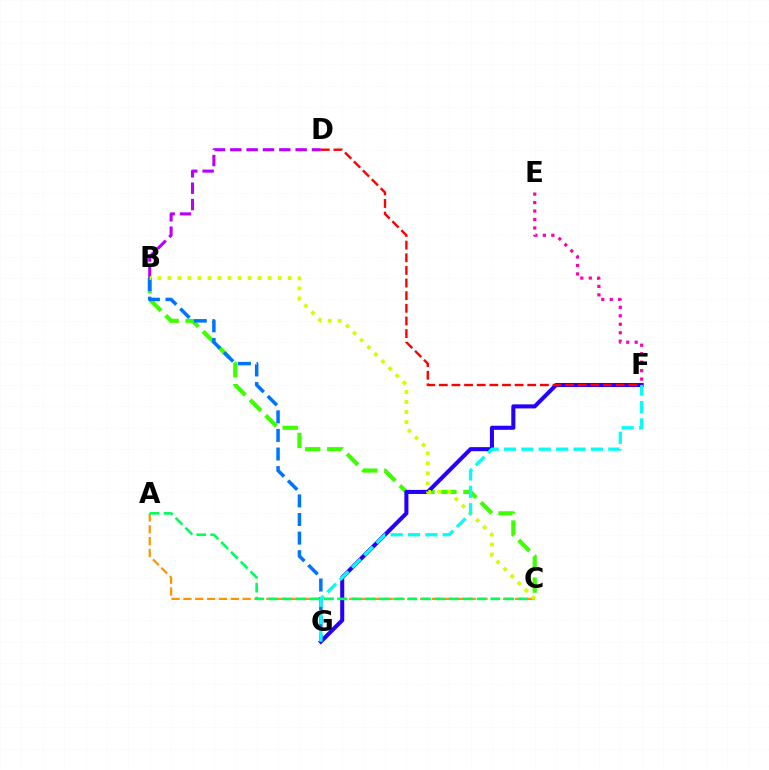{('B', 'C'): [{'color': '#3dff00', 'line_style': 'dashed', 'thickness': 2.99}, {'color': '#d1ff00', 'line_style': 'dotted', 'thickness': 2.72}], ('A', 'C'): [{'color': '#ff9400', 'line_style': 'dashed', 'thickness': 1.61}, {'color': '#00ff5c', 'line_style': 'dashed', 'thickness': 1.89}], ('B', 'D'): [{'color': '#b900ff', 'line_style': 'dashed', 'thickness': 2.22}], ('E', 'F'): [{'color': '#ff00ac', 'line_style': 'dotted', 'thickness': 2.3}], ('F', 'G'): [{'color': '#2500ff', 'line_style': 'solid', 'thickness': 2.92}, {'color': '#00fff6', 'line_style': 'dashed', 'thickness': 2.36}], ('B', 'G'): [{'color': '#0074ff', 'line_style': 'dashed', 'thickness': 2.53}], ('D', 'F'): [{'color': '#ff0000', 'line_style': 'dashed', 'thickness': 1.72}]}